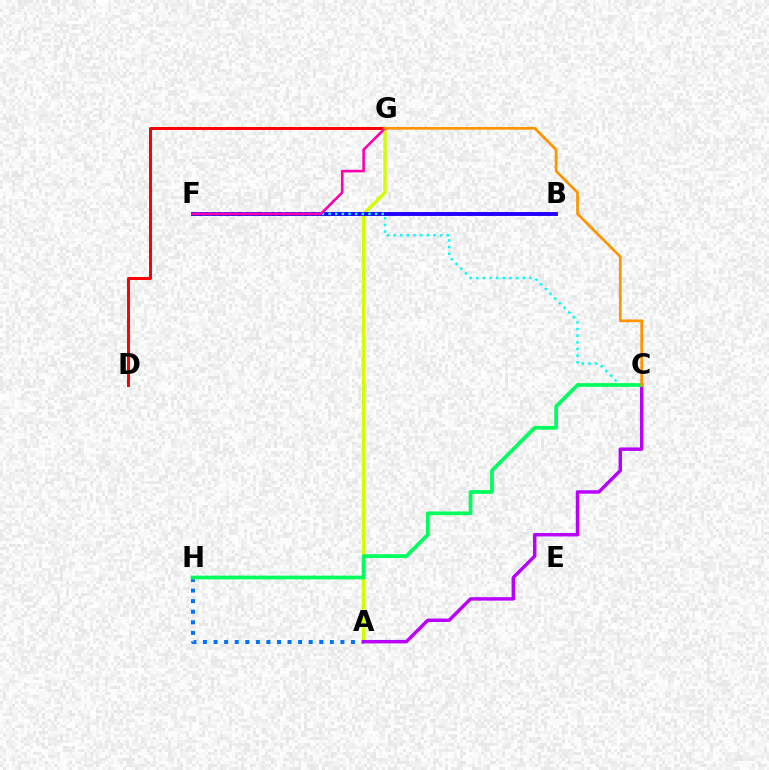{('B', 'F'): [{'color': '#3dff00', 'line_style': 'dashed', 'thickness': 2.59}, {'color': '#2500ff', 'line_style': 'solid', 'thickness': 2.8}], ('A', 'H'): [{'color': '#0074ff', 'line_style': 'dotted', 'thickness': 2.87}], ('A', 'G'): [{'color': '#d1ff00', 'line_style': 'solid', 'thickness': 2.47}], ('D', 'G'): [{'color': '#ff0000', 'line_style': 'solid', 'thickness': 2.14}], ('A', 'C'): [{'color': '#b900ff', 'line_style': 'solid', 'thickness': 2.48}], ('C', 'F'): [{'color': '#00fff6', 'line_style': 'dotted', 'thickness': 1.8}], ('C', 'H'): [{'color': '#00ff5c', 'line_style': 'solid', 'thickness': 2.69}], ('F', 'G'): [{'color': '#ff00ac', 'line_style': 'solid', 'thickness': 1.87}], ('C', 'G'): [{'color': '#ff9400', 'line_style': 'solid', 'thickness': 1.96}]}